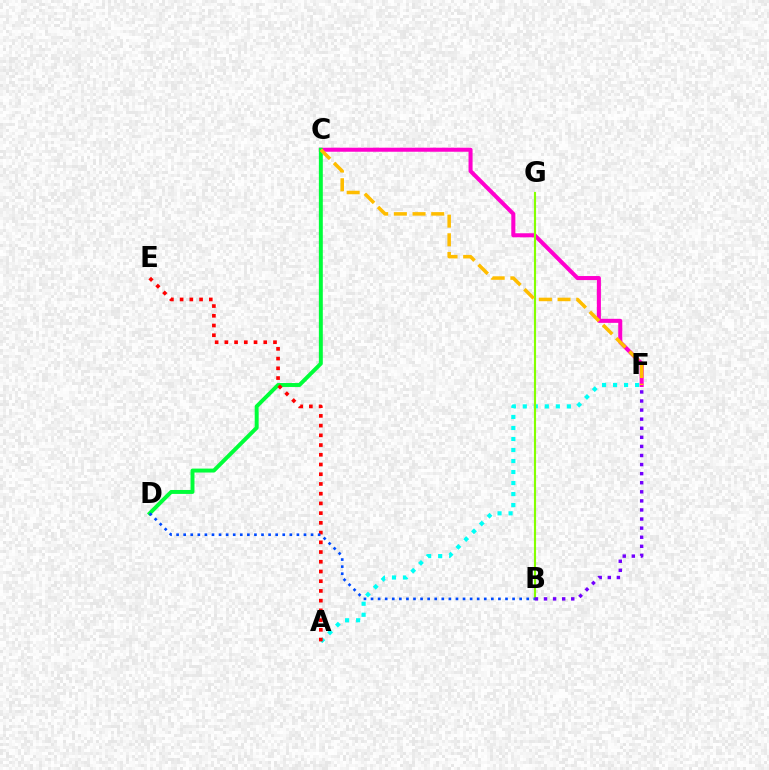{('A', 'F'): [{'color': '#00fff6', 'line_style': 'dotted', 'thickness': 2.99}], ('C', 'F'): [{'color': '#ff00cf', 'line_style': 'solid', 'thickness': 2.91}, {'color': '#ffbd00', 'line_style': 'dashed', 'thickness': 2.54}], ('B', 'G'): [{'color': '#84ff00', 'line_style': 'solid', 'thickness': 1.54}], ('C', 'D'): [{'color': '#00ff39', 'line_style': 'solid', 'thickness': 2.84}], ('A', 'E'): [{'color': '#ff0000', 'line_style': 'dotted', 'thickness': 2.64}], ('B', 'D'): [{'color': '#004bff', 'line_style': 'dotted', 'thickness': 1.92}], ('B', 'F'): [{'color': '#7200ff', 'line_style': 'dotted', 'thickness': 2.47}]}